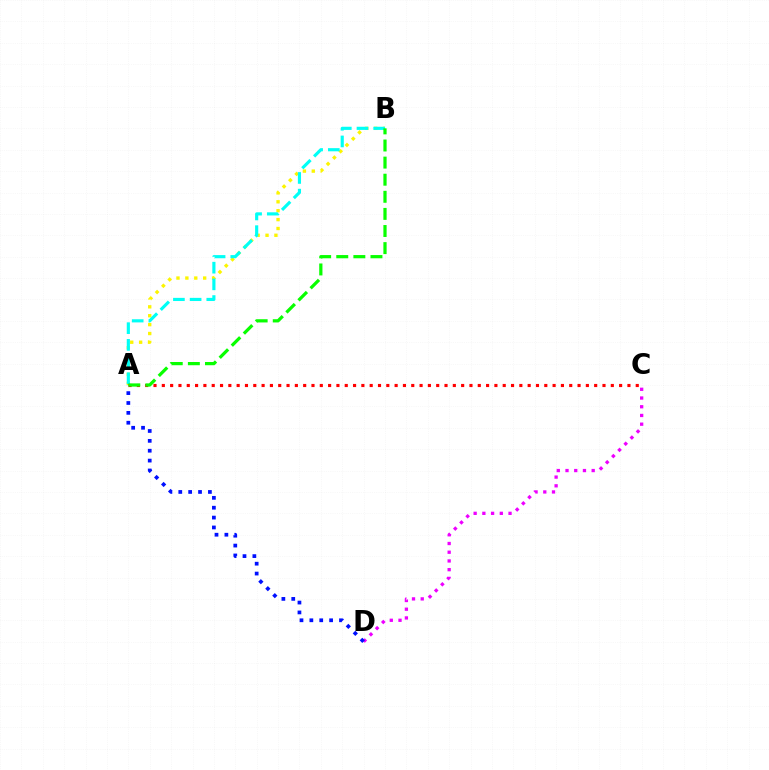{('A', 'B'): [{'color': '#fcf500', 'line_style': 'dotted', 'thickness': 2.42}, {'color': '#00fff6', 'line_style': 'dashed', 'thickness': 2.27}, {'color': '#08ff00', 'line_style': 'dashed', 'thickness': 2.32}], ('A', 'C'): [{'color': '#ff0000', 'line_style': 'dotted', 'thickness': 2.26}], ('C', 'D'): [{'color': '#ee00ff', 'line_style': 'dotted', 'thickness': 2.37}], ('A', 'D'): [{'color': '#0010ff', 'line_style': 'dotted', 'thickness': 2.68}]}